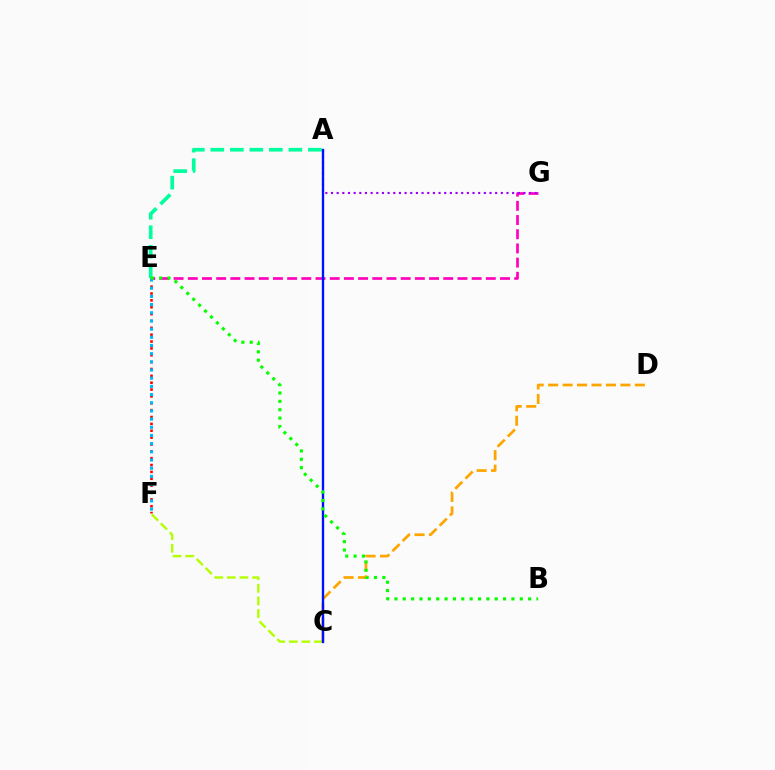{('C', 'D'): [{'color': '#ffa500', 'line_style': 'dashed', 'thickness': 1.96}], ('A', 'E'): [{'color': '#00ff9d', 'line_style': 'dashed', 'thickness': 2.65}], ('E', 'G'): [{'color': '#ff00bd', 'line_style': 'dashed', 'thickness': 1.93}], ('E', 'F'): [{'color': '#ff0000', 'line_style': 'dotted', 'thickness': 1.86}, {'color': '#00b5ff', 'line_style': 'dotted', 'thickness': 2.22}], ('C', 'F'): [{'color': '#b3ff00', 'line_style': 'dashed', 'thickness': 1.71}], ('A', 'G'): [{'color': '#9b00ff', 'line_style': 'dotted', 'thickness': 1.54}], ('A', 'C'): [{'color': '#0010ff', 'line_style': 'solid', 'thickness': 1.7}], ('B', 'E'): [{'color': '#08ff00', 'line_style': 'dotted', 'thickness': 2.27}]}